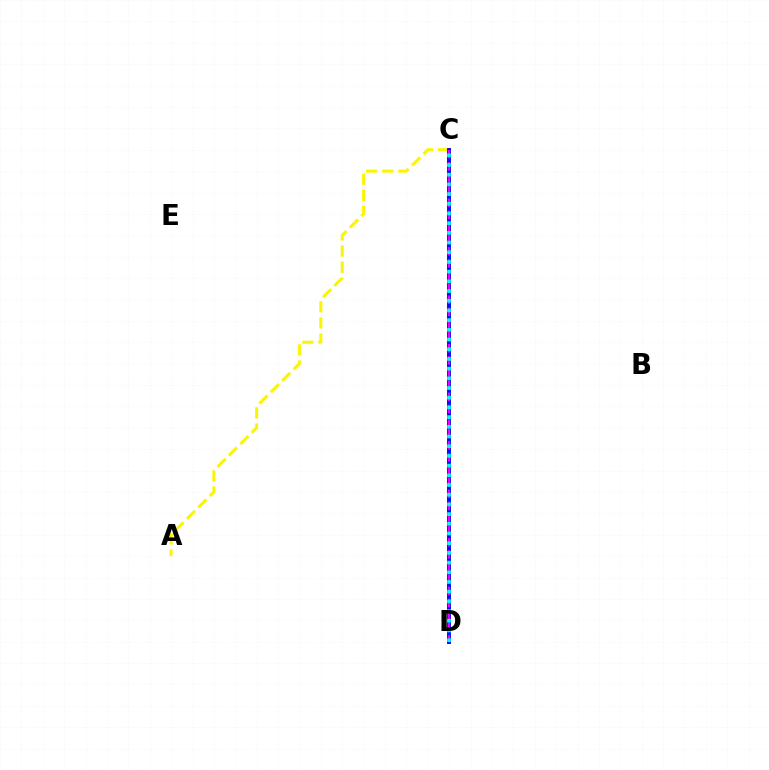{('C', 'D'): [{'color': '#ff0000', 'line_style': 'solid', 'thickness': 2.78}, {'color': '#08ff00', 'line_style': 'dotted', 'thickness': 2.05}, {'color': '#0010ff', 'line_style': 'solid', 'thickness': 2.77}, {'color': '#ee00ff', 'line_style': 'dashed', 'thickness': 1.65}, {'color': '#00fff6', 'line_style': 'dotted', 'thickness': 2.63}], ('A', 'C'): [{'color': '#fcf500', 'line_style': 'dashed', 'thickness': 2.19}]}